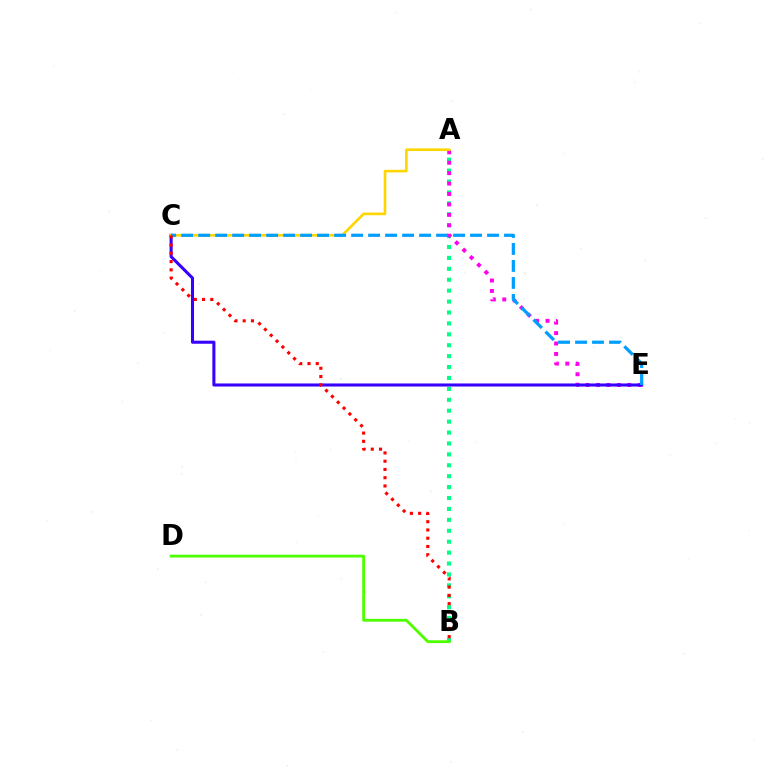{('A', 'B'): [{'color': '#00ff86', 'line_style': 'dotted', 'thickness': 2.97}], ('A', 'E'): [{'color': '#ff00ed', 'line_style': 'dotted', 'thickness': 2.83}], ('C', 'E'): [{'color': '#3700ff', 'line_style': 'solid', 'thickness': 2.2}, {'color': '#009eff', 'line_style': 'dashed', 'thickness': 2.31}], ('A', 'C'): [{'color': '#ffd500', 'line_style': 'solid', 'thickness': 1.89}], ('B', 'C'): [{'color': '#ff0000', 'line_style': 'dotted', 'thickness': 2.24}], ('B', 'D'): [{'color': '#4fff00', 'line_style': 'solid', 'thickness': 2.03}]}